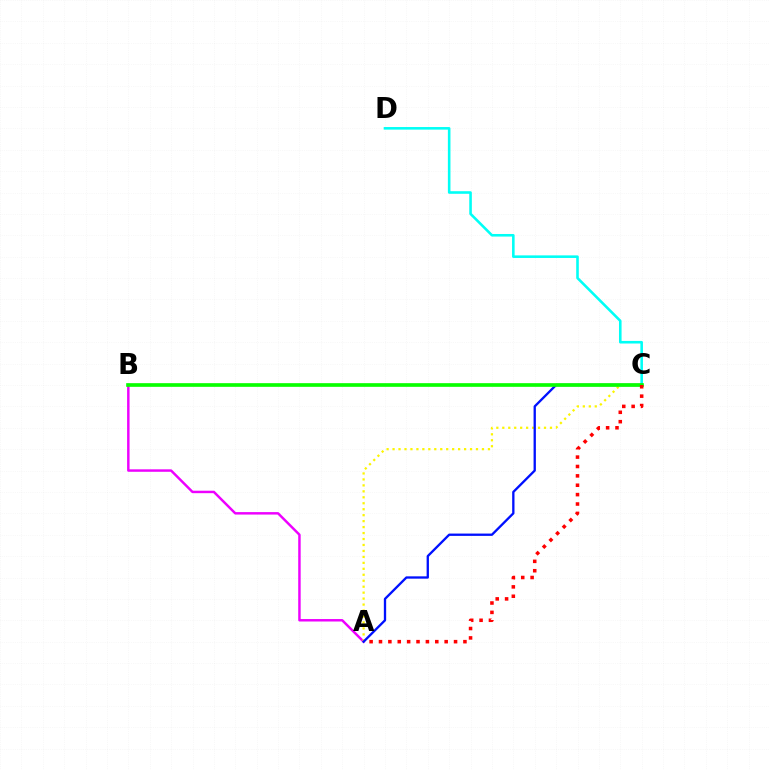{('A', 'B'): [{'color': '#ee00ff', 'line_style': 'solid', 'thickness': 1.77}], ('A', 'C'): [{'color': '#fcf500', 'line_style': 'dotted', 'thickness': 1.62}, {'color': '#0010ff', 'line_style': 'solid', 'thickness': 1.67}, {'color': '#ff0000', 'line_style': 'dotted', 'thickness': 2.55}], ('C', 'D'): [{'color': '#00fff6', 'line_style': 'solid', 'thickness': 1.86}], ('B', 'C'): [{'color': '#08ff00', 'line_style': 'solid', 'thickness': 2.64}]}